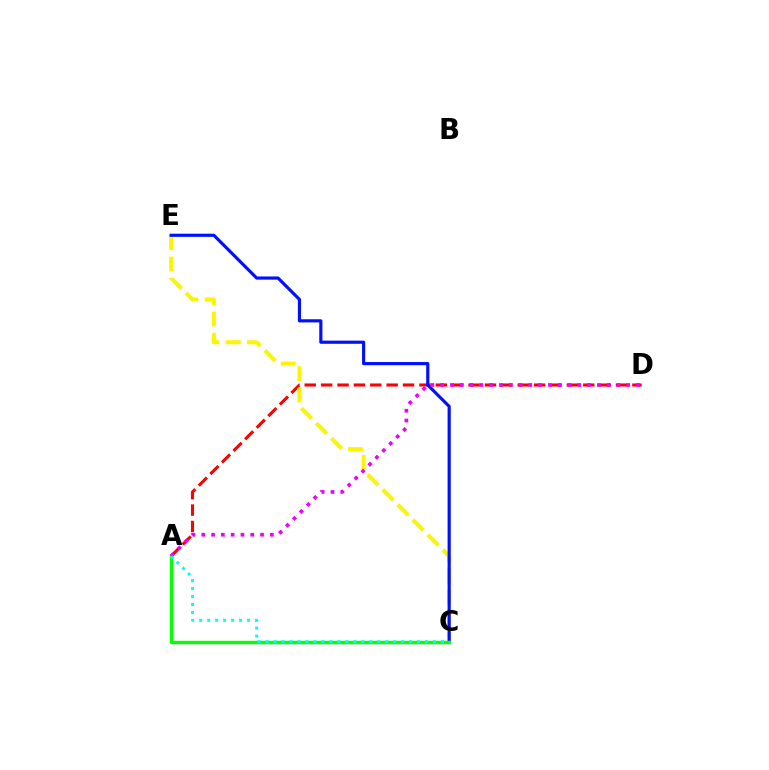{('A', 'D'): [{'color': '#ff0000', 'line_style': 'dashed', 'thickness': 2.23}, {'color': '#ee00ff', 'line_style': 'dotted', 'thickness': 2.66}], ('C', 'E'): [{'color': '#fcf500', 'line_style': 'dashed', 'thickness': 2.89}, {'color': '#0010ff', 'line_style': 'solid', 'thickness': 2.27}], ('A', 'C'): [{'color': '#08ff00', 'line_style': 'solid', 'thickness': 2.47}, {'color': '#00fff6', 'line_style': 'dotted', 'thickness': 2.17}]}